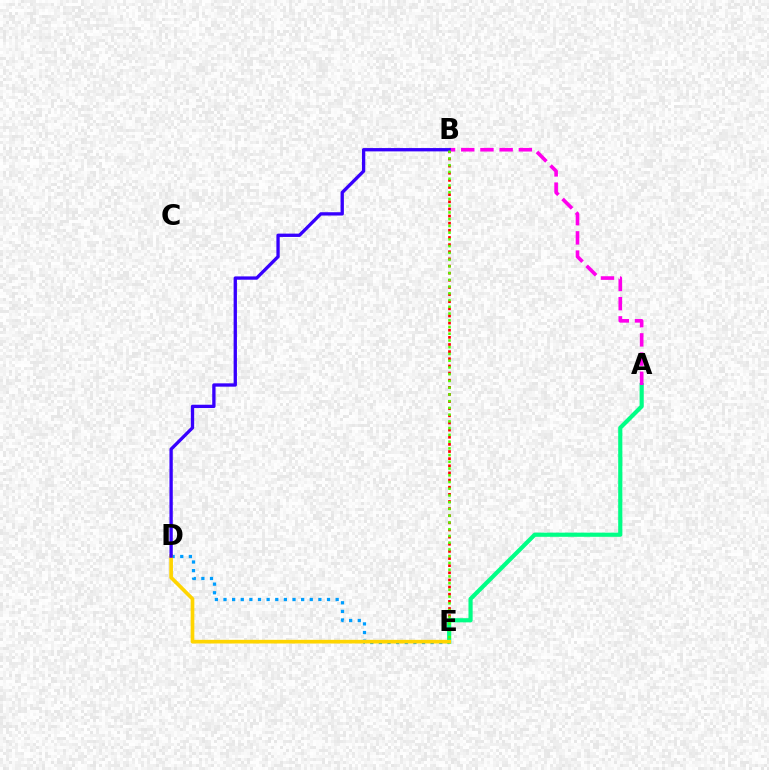{('B', 'E'): [{'color': '#ff0000', 'line_style': 'dotted', 'thickness': 1.94}, {'color': '#4fff00', 'line_style': 'dotted', 'thickness': 1.83}], ('D', 'E'): [{'color': '#009eff', 'line_style': 'dotted', 'thickness': 2.34}, {'color': '#ffd500', 'line_style': 'solid', 'thickness': 2.64}], ('A', 'E'): [{'color': '#00ff86', 'line_style': 'solid', 'thickness': 3.0}], ('A', 'B'): [{'color': '#ff00ed', 'line_style': 'dashed', 'thickness': 2.61}], ('B', 'D'): [{'color': '#3700ff', 'line_style': 'solid', 'thickness': 2.39}]}